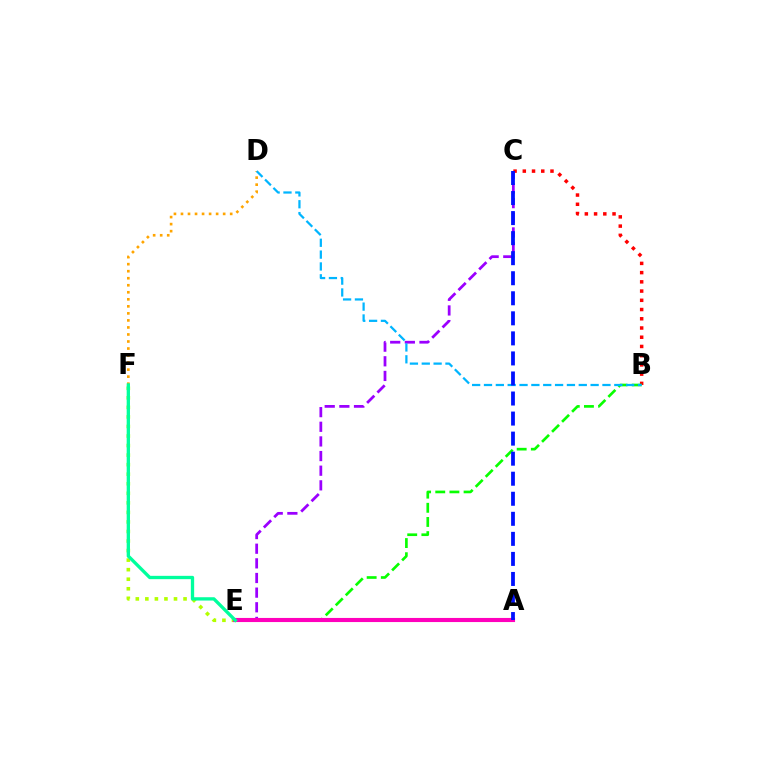{('C', 'E'): [{'color': '#9b00ff', 'line_style': 'dashed', 'thickness': 1.99}], ('E', 'F'): [{'color': '#b3ff00', 'line_style': 'dotted', 'thickness': 2.59}, {'color': '#00ff9d', 'line_style': 'solid', 'thickness': 2.39}], ('B', 'C'): [{'color': '#ff0000', 'line_style': 'dotted', 'thickness': 2.51}], ('B', 'E'): [{'color': '#08ff00', 'line_style': 'dashed', 'thickness': 1.92}], ('A', 'E'): [{'color': '#ff00bd', 'line_style': 'solid', 'thickness': 2.96}], ('D', 'F'): [{'color': '#ffa500', 'line_style': 'dotted', 'thickness': 1.91}], ('B', 'D'): [{'color': '#00b5ff', 'line_style': 'dashed', 'thickness': 1.61}], ('A', 'C'): [{'color': '#0010ff', 'line_style': 'dashed', 'thickness': 2.72}]}